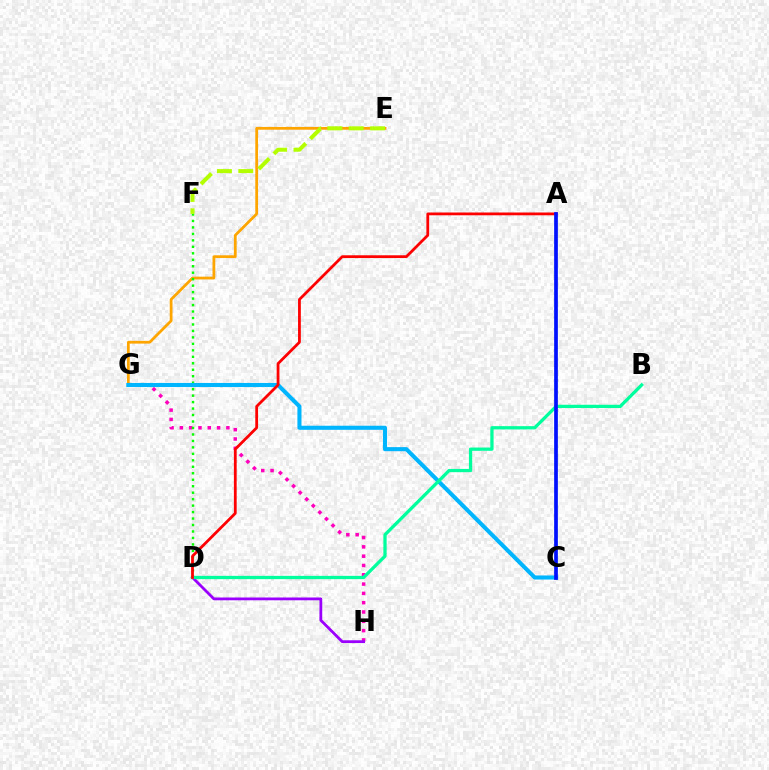{('G', 'H'): [{'color': '#ff00bd', 'line_style': 'dotted', 'thickness': 2.53}], ('E', 'G'): [{'color': '#ffa500', 'line_style': 'solid', 'thickness': 1.99}], ('E', 'F'): [{'color': '#b3ff00', 'line_style': 'dashed', 'thickness': 2.9}], ('D', 'F'): [{'color': '#08ff00', 'line_style': 'dotted', 'thickness': 1.76}], ('D', 'H'): [{'color': '#9b00ff', 'line_style': 'solid', 'thickness': 2.01}], ('C', 'G'): [{'color': '#00b5ff', 'line_style': 'solid', 'thickness': 2.94}], ('B', 'D'): [{'color': '#00ff9d', 'line_style': 'solid', 'thickness': 2.35}], ('A', 'D'): [{'color': '#ff0000', 'line_style': 'solid', 'thickness': 2.0}], ('A', 'C'): [{'color': '#0010ff', 'line_style': 'solid', 'thickness': 2.67}]}